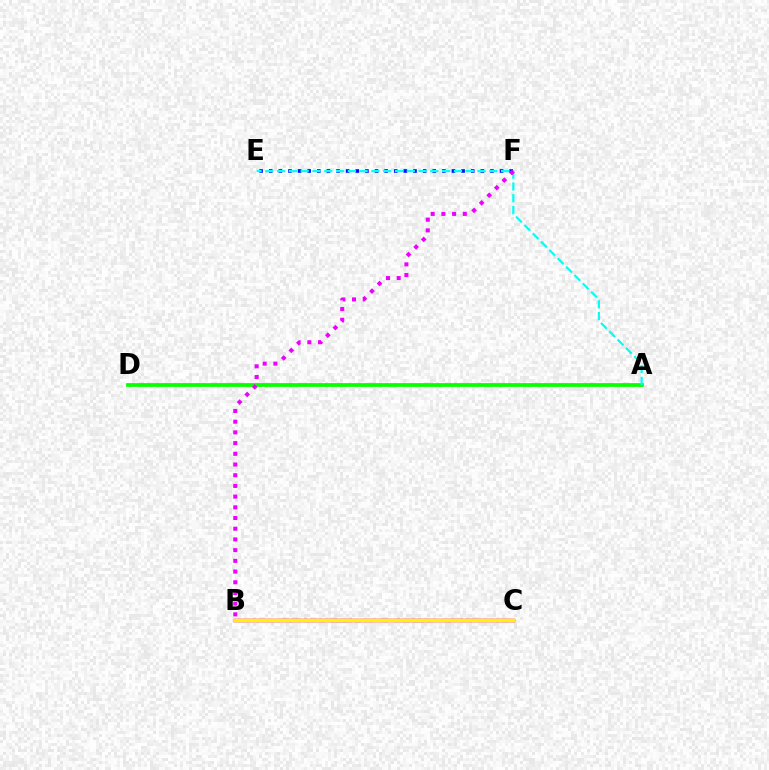{('E', 'F'): [{'color': '#0010ff', 'line_style': 'dotted', 'thickness': 2.61}], ('A', 'D'): [{'color': '#08ff00', 'line_style': 'solid', 'thickness': 2.7}], ('B', 'C'): [{'color': '#ff0000', 'line_style': 'solid', 'thickness': 2.5}, {'color': '#fcf500', 'line_style': 'solid', 'thickness': 2.23}], ('A', 'E'): [{'color': '#00fff6', 'line_style': 'dashed', 'thickness': 1.6}], ('B', 'F'): [{'color': '#ee00ff', 'line_style': 'dotted', 'thickness': 2.91}]}